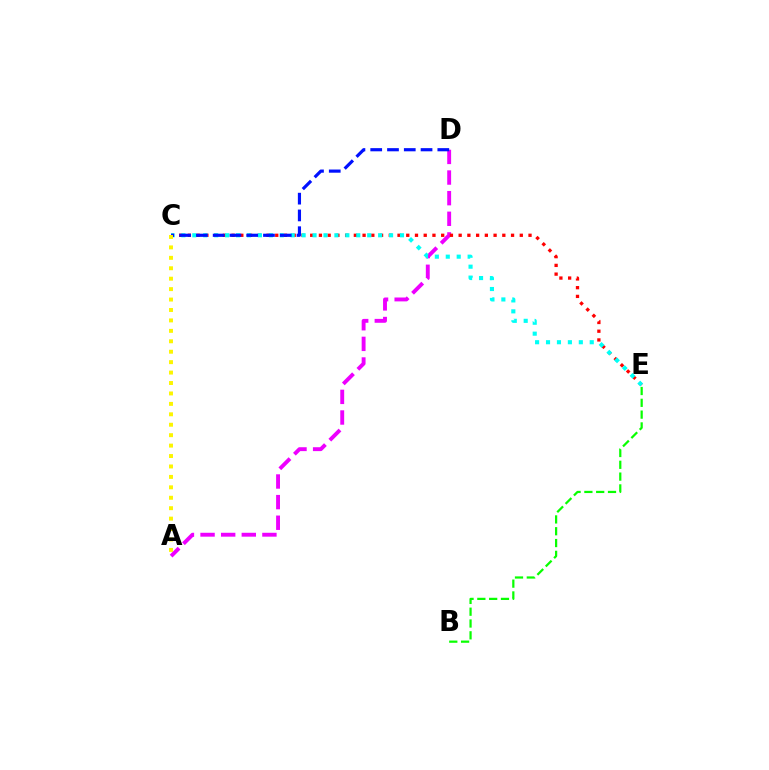{('A', 'D'): [{'color': '#ee00ff', 'line_style': 'dashed', 'thickness': 2.8}], ('C', 'E'): [{'color': '#ff0000', 'line_style': 'dotted', 'thickness': 2.37}, {'color': '#00fff6', 'line_style': 'dotted', 'thickness': 2.97}], ('C', 'D'): [{'color': '#0010ff', 'line_style': 'dashed', 'thickness': 2.28}], ('B', 'E'): [{'color': '#08ff00', 'line_style': 'dashed', 'thickness': 1.6}], ('A', 'C'): [{'color': '#fcf500', 'line_style': 'dotted', 'thickness': 2.83}]}